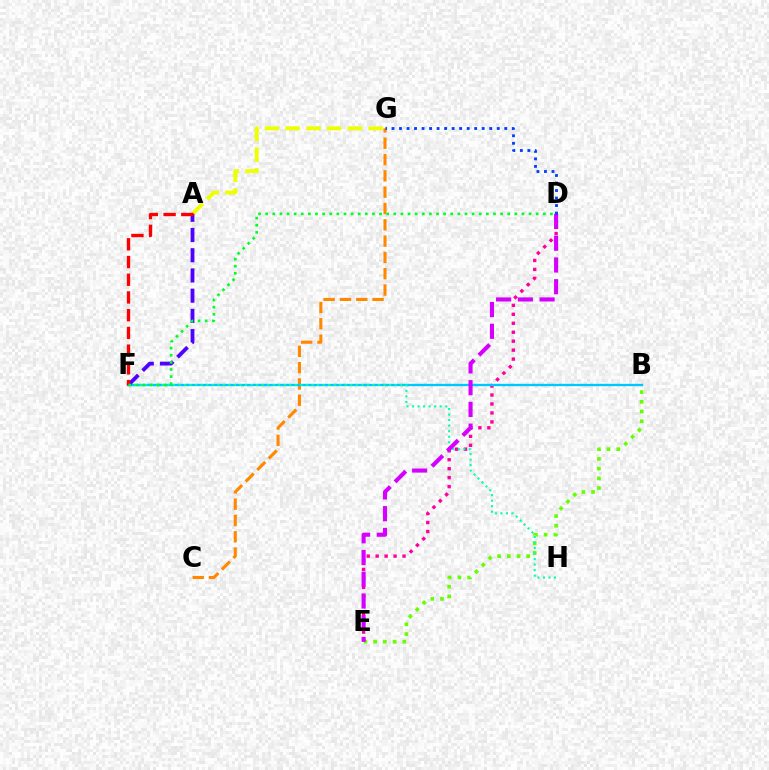{('A', 'G'): [{'color': '#eeff00', 'line_style': 'dashed', 'thickness': 2.82}], ('B', 'E'): [{'color': '#66ff00', 'line_style': 'dotted', 'thickness': 2.64}], ('D', 'E'): [{'color': '#ff00a0', 'line_style': 'dotted', 'thickness': 2.43}, {'color': '#d600ff', 'line_style': 'dashed', 'thickness': 2.95}], ('C', 'G'): [{'color': '#ff8800', 'line_style': 'dashed', 'thickness': 2.22}], ('B', 'F'): [{'color': '#00c7ff', 'line_style': 'solid', 'thickness': 1.69}], ('F', 'H'): [{'color': '#00ffaf', 'line_style': 'dotted', 'thickness': 1.51}], ('A', 'F'): [{'color': '#4f00ff', 'line_style': 'dashed', 'thickness': 2.75}, {'color': '#ff0000', 'line_style': 'dashed', 'thickness': 2.41}], ('D', 'G'): [{'color': '#003fff', 'line_style': 'dotted', 'thickness': 2.04}], ('D', 'F'): [{'color': '#00ff27', 'line_style': 'dotted', 'thickness': 1.93}]}